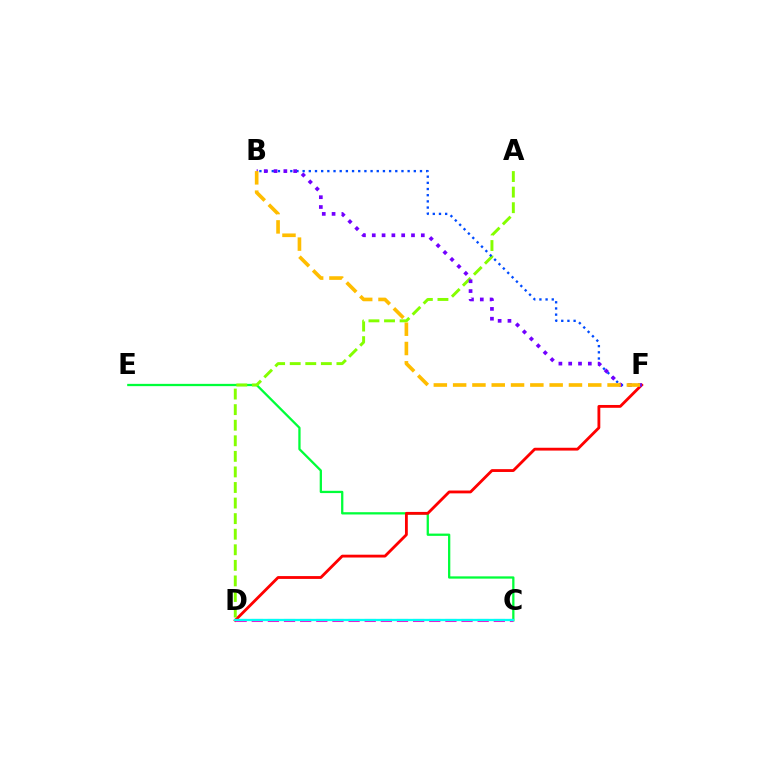{('C', 'E'): [{'color': '#00ff39', 'line_style': 'solid', 'thickness': 1.64}], ('D', 'F'): [{'color': '#ff0000', 'line_style': 'solid', 'thickness': 2.04}], ('A', 'D'): [{'color': '#84ff00', 'line_style': 'dashed', 'thickness': 2.12}], ('B', 'F'): [{'color': '#004bff', 'line_style': 'dotted', 'thickness': 1.68}, {'color': '#7200ff', 'line_style': 'dotted', 'thickness': 2.67}, {'color': '#ffbd00', 'line_style': 'dashed', 'thickness': 2.62}], ('C', 'D'): [{'color': '#ff00cf', 'line_style': 'dashed', 'thickness': 2.19}, {'color': '#00fff6', 'line_style': 'solid', 'thickness': 1.66}]}